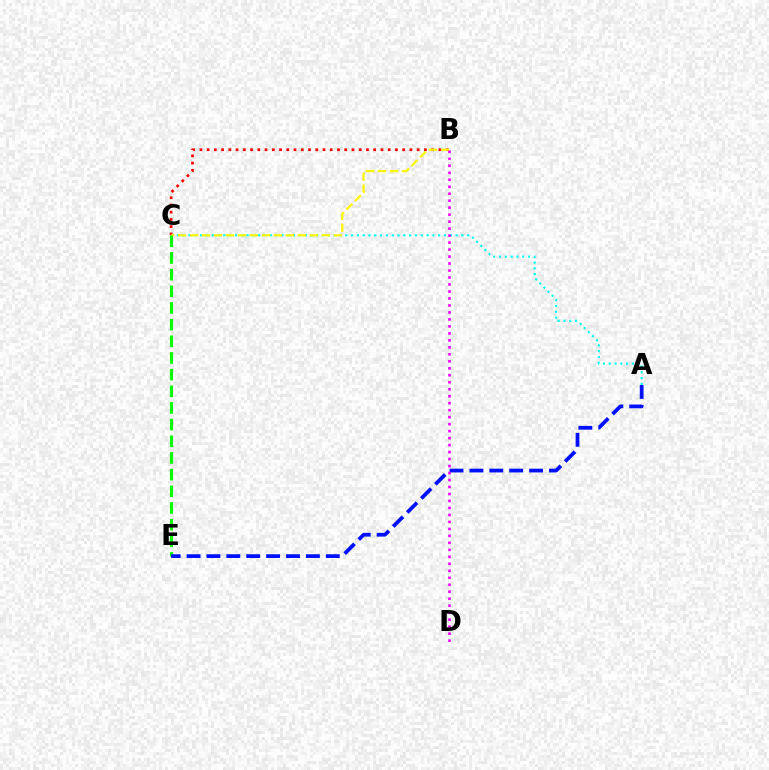{('A', 'C'): [{'color': '#00fff6', 'line_style': 'dotted', 'thickness': 1.58}], ('B', 'C'): [{'color': '#ff0000', 'line_style': 'dotted', 'thickness': 1.97}, {'color': '#fcf500', 'line_style': 'dashed', 'thickness': 1.63}], ('C', 'E'): [{'color': '#08ff00', 'line_style': 'dashed', 'thickness': 2.26}], ('A', 'E'): [{'color': '#0010ff', 'line_style': 'dashed', 'thickness': 2.7}], ('B', 'D'): [{'color': '#ee00ff', 'line_style': 'dotted', 'thickness': 1.9}]}